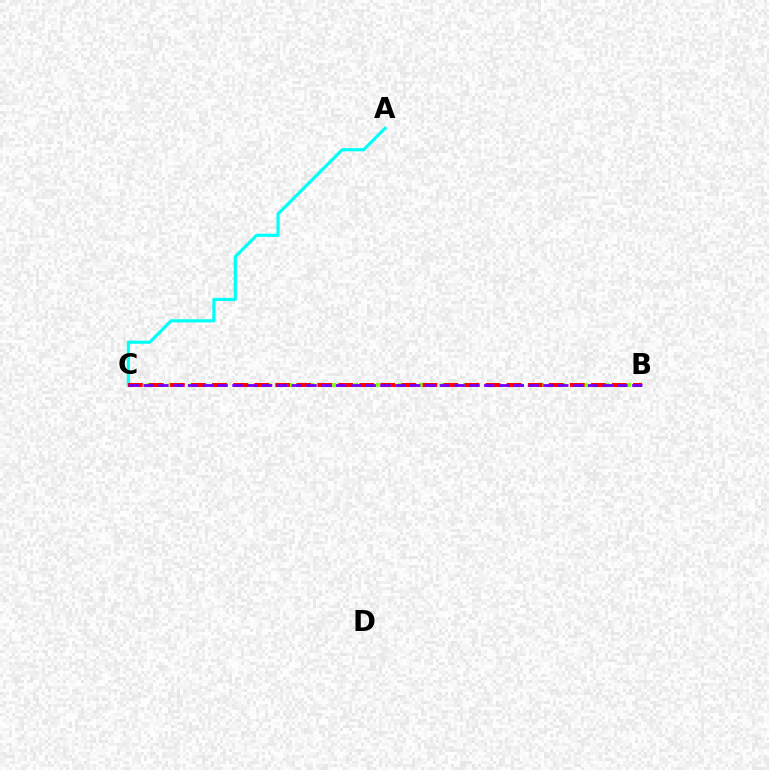{('B', 'C'): [{'color': '#84ff00', 'line_style': 'dotted', 'thickness': 2.97}, {'color': '#ff0000', 'line_style': 'dashed', 'thickness': 2.86}, {'color': '#7200ff', 'line_style': 'dashed', 'thickness': 2.01}], ('A', 'C'): [{'color': '#00fff6', 'line_style': 'solid', 'thickness': 2.27}]}